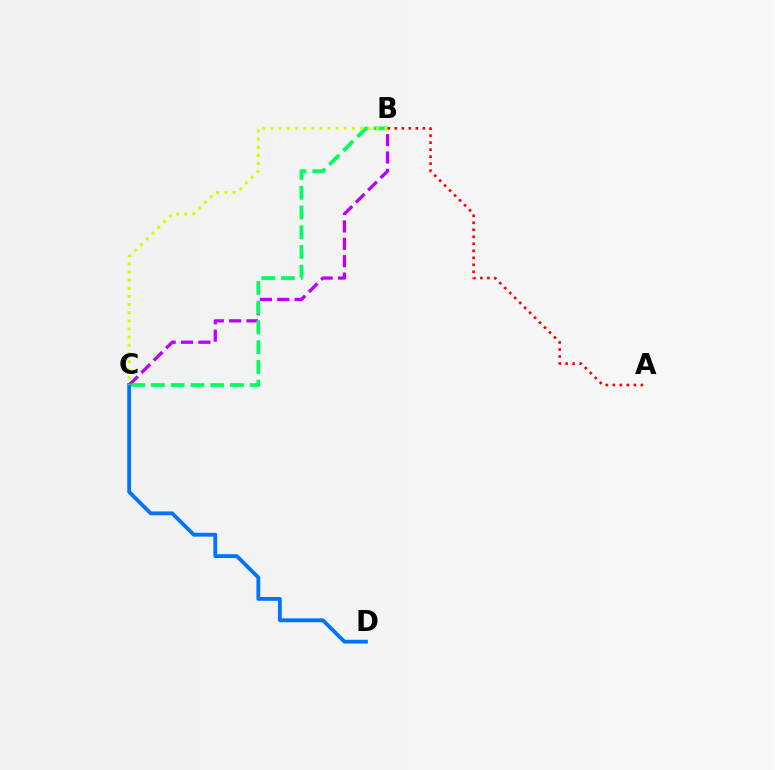{('B', 'C'): [{'color': '#b900ff', 'line_style': 'dashed', 'thickness': 2.36}, {'color': '#00ff5c', 'line_style': 'dashed', 'thickness': 2.68}, {'color': '#d1ff00', 'line_style': 'dotted', 'thickness': 2.21}], ('C', 'D'): [{'color': '#0074ff', 'line_style': 'solid', 'thickness': 2.75}], ('A', 'B'): [{'color': '#ff0000', 'line_style': 'dotted', 'thickness': 1.9}]}